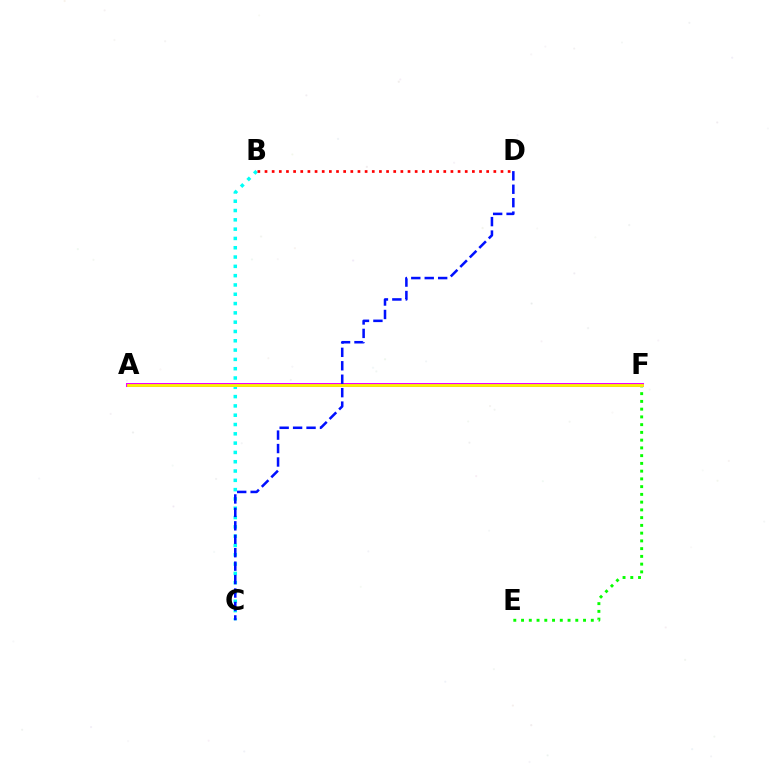{('B', 'C'): [{'color': '#00fff6', 'line_style': 'dotted', 'thickness': 2.53}], ('E', 'F'): [{'color': '#08ff00', 'line_style': 'dotted', 'thickness': 2.11}], ('A', 'F'): [{'color': '#ee00ff', 'line_style': 'solid', 'thickness': 2.88}, {'color': '#fcf500', 'line_style': 'solid', 'thickness': 2.03}], ('B', 'D'): [{'color': '#ff0000', 'line_style': 'dotted', 'thickness': 1.94}], ('C', 'D'): [{'color': '#0010ff', 'line_style': 'dashed', 'thickness': 1.83}]}